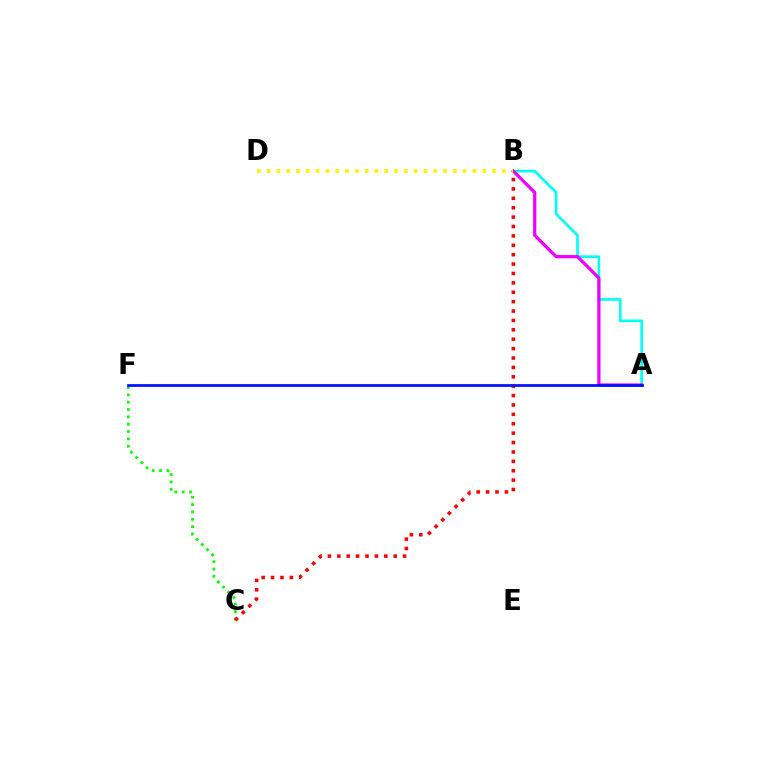{('C', 'F'): [{'color': '#08ff00', 'line_style': 'dotted', 'thickness': 1.99}], ('B', 'C'): [{'color': '#ff0000', 'line_style': 'dotted', 'thickness': 2.55}], ('A', 'B'): [{'color': '#00fff6', 'line_style': 'solid', 'thickness': 1.91}, {'color': '#ee00ff', 'line_style': 'solid', 'thickness': 2.33}], ('A', 'F'): [{'color': '#0010ff', 'line_style': 'solid', 'thickness': 1.97}], ('B', 'D'): [{'color': '#fcf500', 'line_style': 'dotted', 'thickness': 2.66}]}